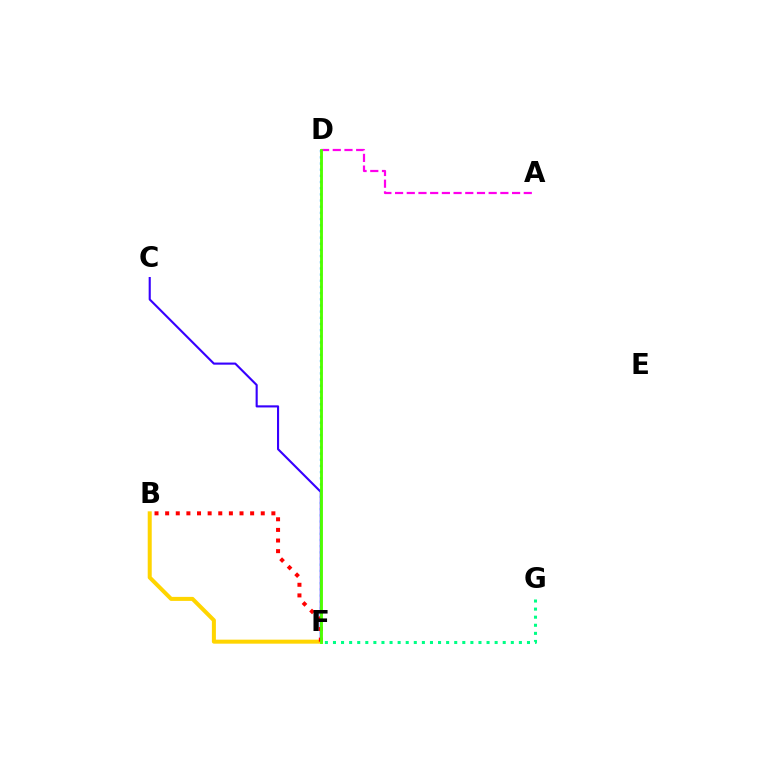{('A', 'D'): [{'color': '#ff00ed', 'line_style': 'dashed', 'thickness': 1.59}], ('C', 'F'): [{'color': '#3700ff', 'line_style': 'solid', 'thickness': 1.52}], ('D', 'F'): [{'color': '#009eff', 'line_style': 'dotted', 'thickness': 1.68}, {'color': '#4fff00', 'line_style': 'solid', 'thickness': 2.07}], ('B', 'F'): [{'color': '#ffd500', 'line_style': 'solid', 'thickness': 2.89}, {'color': '#ff0000', 'line_style': 'dotted', 'thickness': 2.89}], ('F', 'G'): [{'color': '#00ff86', 'line_style': 'dotted', 'thickness': 2.2}]}